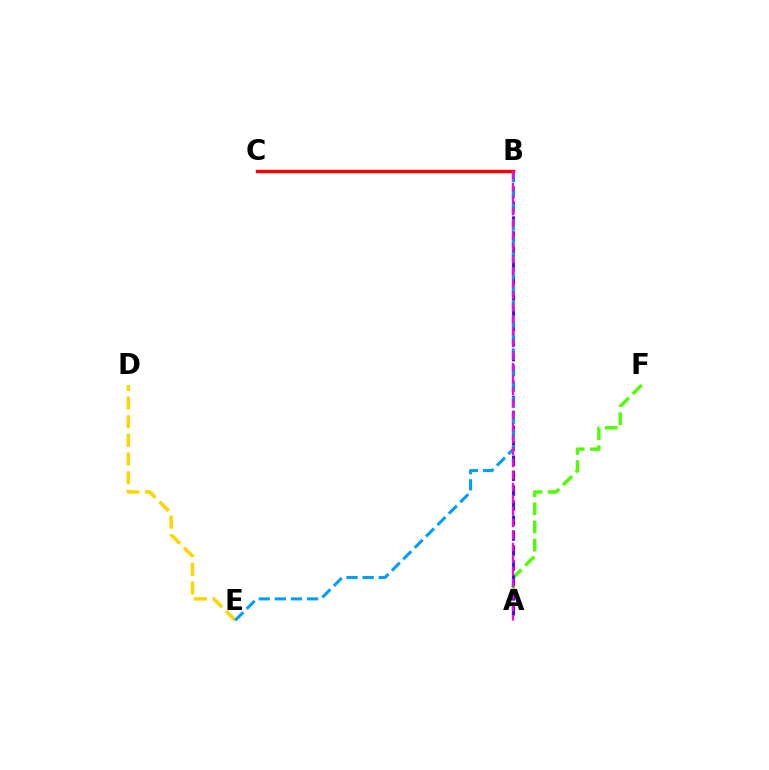{('A', 'F'): [{'color': '#4fff00', 'line_style': 'dashed', 'thickness': 2.46}], ('A', 'B'): [{'color': '#3700ff', 'line_style': 'dashed', 'thickness': 2.03}, {'color': '#ff00ed', 'line_style': 'dashed', 'thickness': 1.63}], ('B', 'C'): [{'color': '#00ff86', 'line_style': 'solid', 'thickness': 2.22}, {'color': '#ff0000', 'line_style': 'solid', 'thickness': 2.44}], ('D', 'E'): [{'color': '#ffd500', 'line_style': 'dashed', 'thickness': 2.54}], ('B', 'E'): [{'color': '#009eff', 'line_style': 'dashed', 'thickness': 2.19}]}